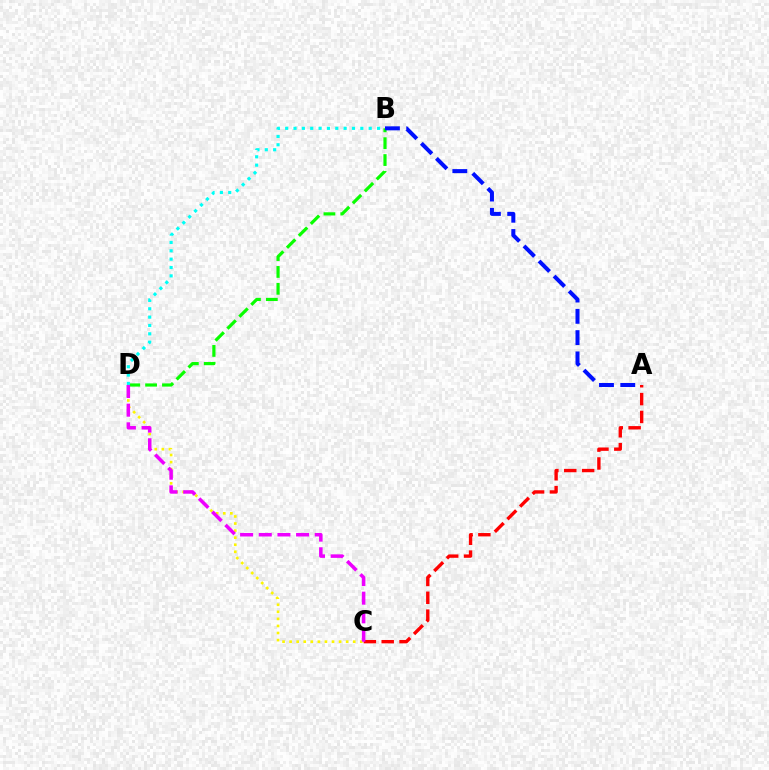{('B', 'D'): [{'color': '#08ff00', 'line_style': 'dashed', 'thickness': 2.29}, {'color': '#00fff6', 'line_style': 'dotted', 'thickness': 2.27}], ('C', 'D'): [{'color': '#fcf500', 'line_style': 'dotted', 'thickness': 1.92}, {'color': '#ee00ff', 'line_style': 'dashed', 'thickness': 2.53}], ('A', 'B'): [{'color': '#0010ff', 'line_style': 'dashed', 'thickness': 2.89}], ('A', 'C'): [{'color': '#ff0000', 'line_style': 'dashed', 'thickness': 2.43}]}